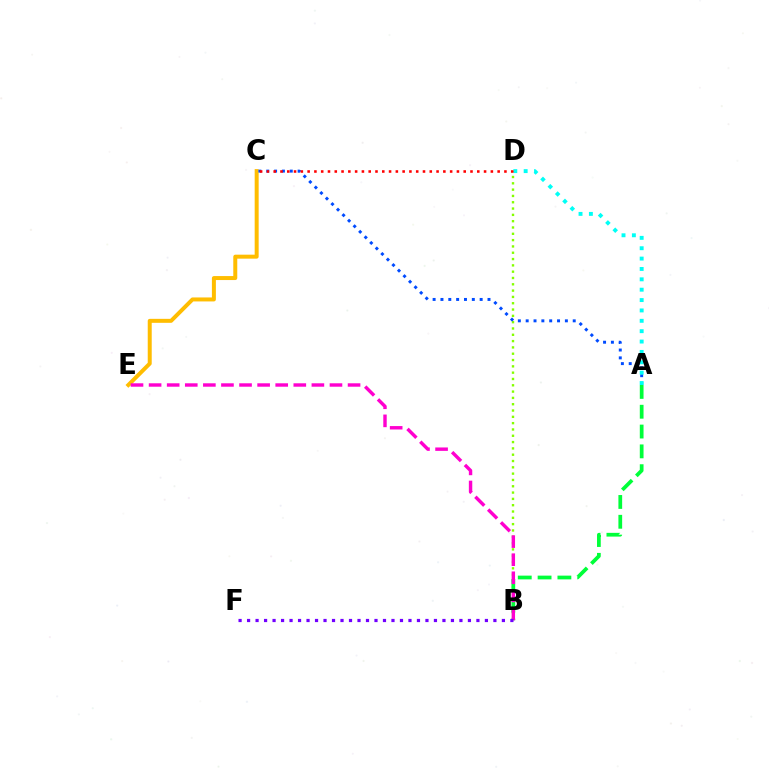{('B', 'D'): [{'color': '#84ff00', 'line_style': 'dotted', 'thickness': 1.71}], ('C', 'E'): [{'color': '#ffbd00', 'line_style': 'solid', 'thickness': 2.87}], ('A', 'C'): [{'color': '#004bff', 'line_style': 'dotted', 'thickness': 2.13}], ('A', 'D'): [{'color': '#00fff6', 'line_style': 'dotted', 'thickness': 2.82}], ('A', 'B'): [{'color': '#00ff39', 'line_style': 'dashed', 'thickness': 2.69}], ('C', 'D'): [{'color': '#ff0000', 'line_style': 'dotted', 'thickness': 1.84}], ('B', 'E'): [{'color': '#ff00cf', 'line_style': 'dashed', 'thickness': 2.46}], ('B', 'F'): [{'color': '#7200ff', 'line_style': 'dotted', 'thickness': 2.31}]}